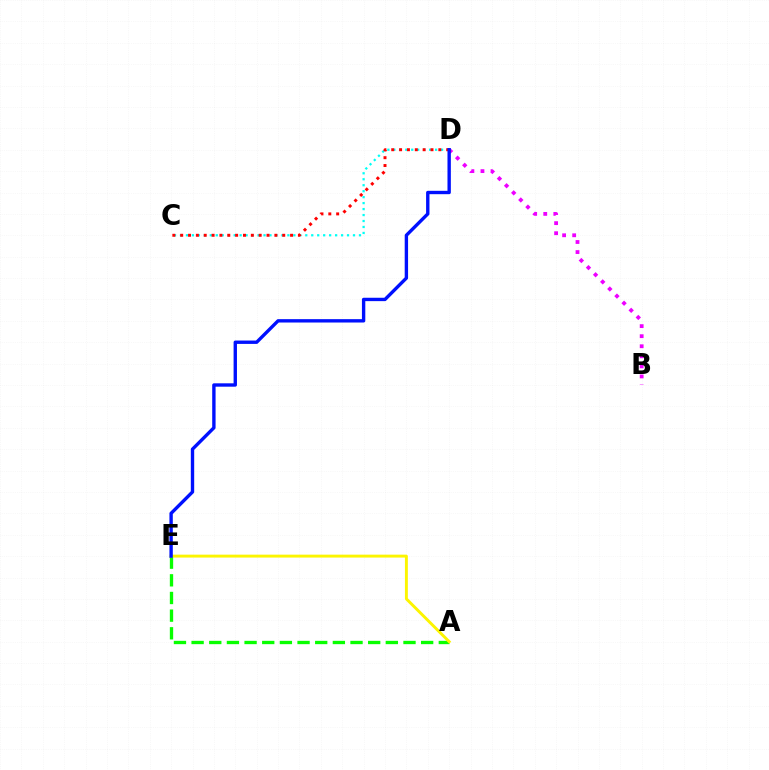{('C', 'D'): [{'color': '#00fff6', 'line_style': 'dotted', 'thickness': 1.62}, {'color': '#ff0000', 'line_style': 'dotted', 'thickness': 2.13}], ('A', 'E'): [{'color': '#08ff00', 'line_style': 'dashed', 'thickness': 2.4}, {'color': '#fcf500', 'line_style': 'solid', 'thickness': 2.1}], ('B', 'D'): [{'color': '#ee00ff', 'line_style': 'dotted', 'thickness': 2.73}], ('D', 'E'): [{'color': '#0010ff', 'line_style': 'solid', 'thickness': 2.43}]}